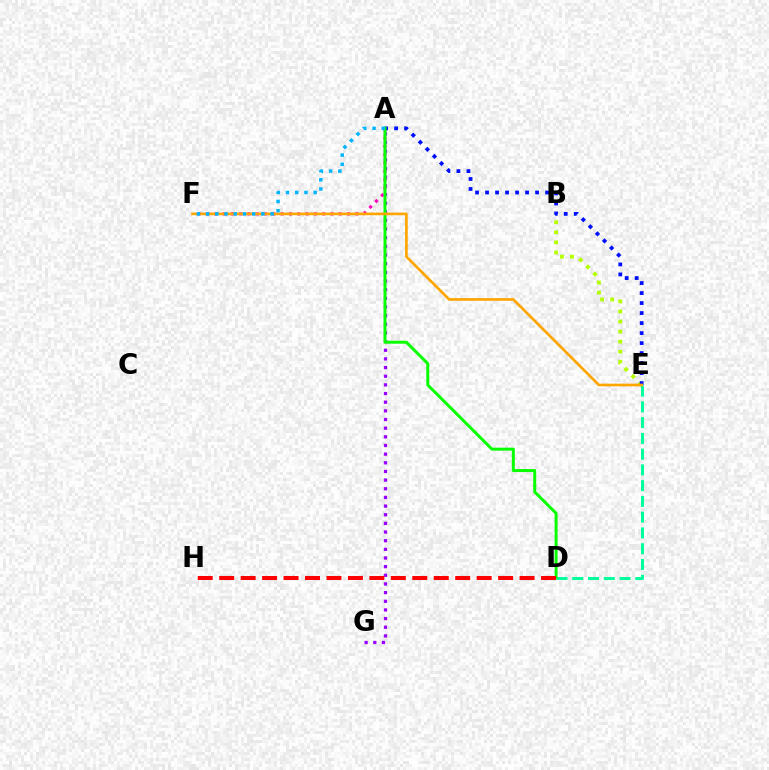{('A', 'G'): [{'color': '#9b00ff', 'line_style': 'dotted', 'thickness': 2.35}], ('D', 'E'): [{'color': '#00ff9d', 'line_style': 'dashed', 'thickness': 2.14}], ('B', 'E'): [{'color': '#b3ff00', 'line_style': 'dotted', 'thickness': 2.73}], ('A', 'F'): [{'color': '#ff00bd', 'line_style': 'dotted', 'thickness': 2.26}, {'color': '#00b5ff', 'line_style': 'dotted', 'thickness': 2.5}], ('A', 'E'): [{'color': '#0010ff', 'line_style': 'dotted', 'thickness': 2.72}], ('A', 'D'): [{'color': '#08ff00', 'line_style': 'solid', 'thickness': 2.15}], ('D', 'H'): [{'color': '#ff0000', 'line_style': 'dashed', 'thickness': 2.91}], ('E', 'F'): [{'color': '#ffa500', 'line_style': 'solid', 'thickness': 1.93}]}